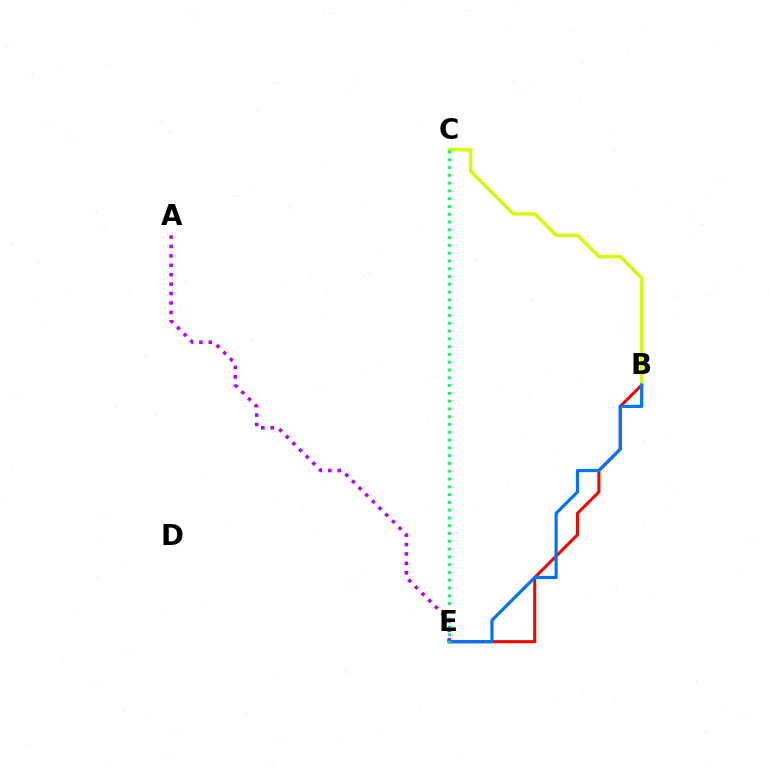{('B', 'E'): [{'color': '#ff0000', 'line_style': 'solid', 'thickness': 2.2}, {'color': '#0074ff', 'line_style': 'solid', 'thickness': 2.3}], ('B', 'C'): [{'color': '#d1ff00', 'line_style': 'solid', 'thickness': 2.48}], ('A', 'E'): [{'color': '#b900ff', 'line_style': 'dotted', 'thickness': 2.56}], ('C', 'E'): [{'color': '#00ff5c', 'line_style': 'dotted', 'thickness': 2.12}]}